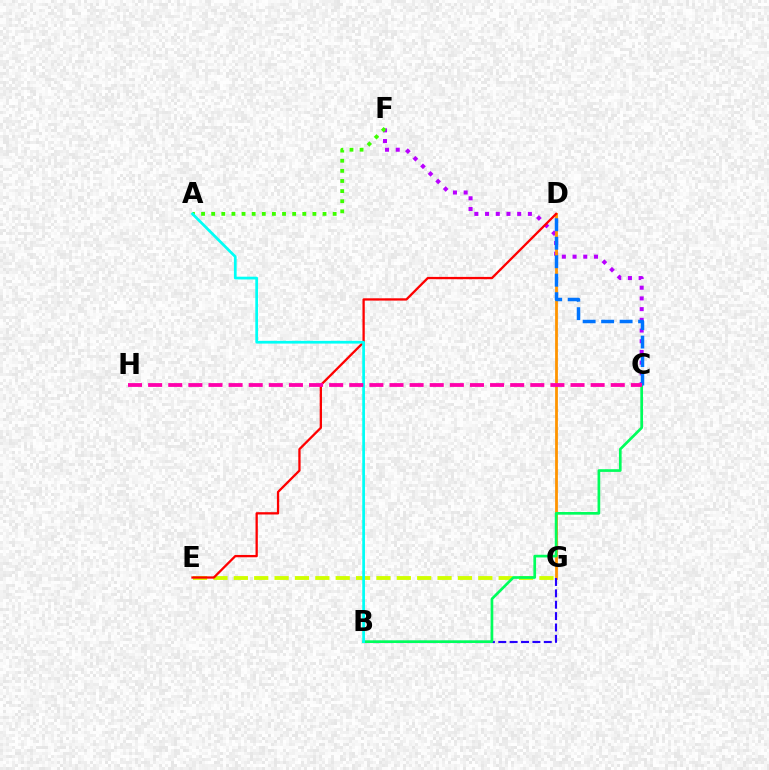{('C', 'F'): [{'color': '#b900ff', 'line_style': 'dotted', 'thickness': 2.91}], ('E', 'G'): [{'color': '#d1ff00', 'line_style': 'dashed', 'thickness': 2.77}], ('D', 'G'): [{'color': '#ff9400', 'line_style': 'solid', 'thickness': 2.01}], ('D', 'E'): [{'color': '#ff0000', 'line_style': 'solid', 'thickness': 1.66}], ('B', 'G'): [{'color': '#2500ff', 'line_style': 'dashed', 'thickness': 1.55}], ('B', 'C'): [{'color': '#00ff5c', 'line_style': 'solid', 'thickness': 1.93}], ('C', 'D'): [{'color': '#0074ff', 'line_style': 'dashed', 'thickness': 2.51}], ('A', 'F'): [{'color': '#3dff00', 'line_style': 'dotted', 'thickness': 2.75}], ('A', 'B'): [{'color': '#00fff6', 'line_style': 'solid', 'thickness': 1.96}], ('C', 'H'): [{'color': '#ff00ac', 'line_style': 'dashed', 'thickness': 2.73}]}